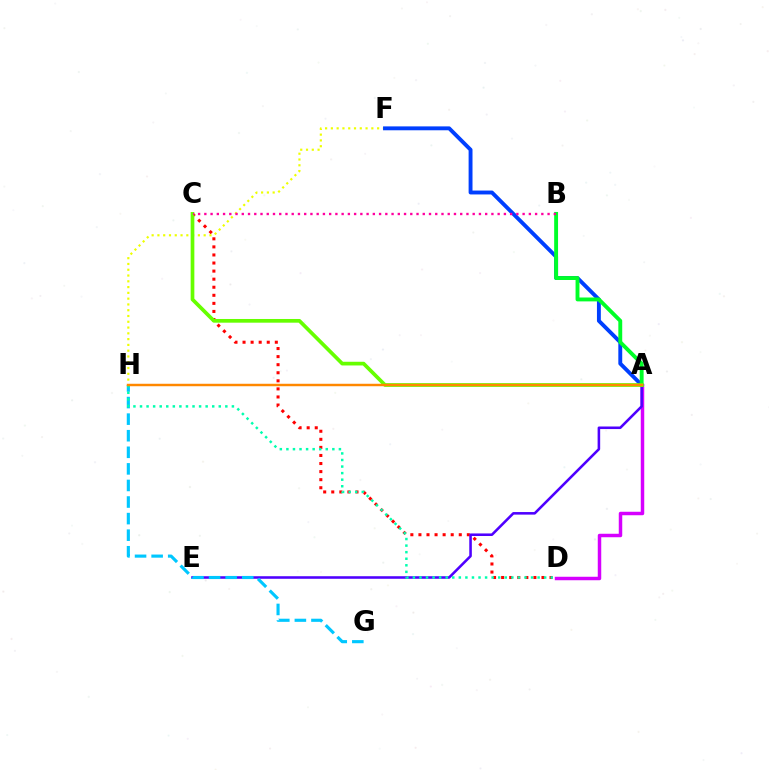{('C', 'D'): [{'color': '#ff0000', 'line_style': 'dotted', 'thickness': 2.19}], ('F', 'H'): [{'color': '#eeff00', 'line_style': 'dotted', 'thickness': 1.57}], ('A', 'F'): [{'color': '#003fff', 'line_style': 'solid', 'thickness': 2.8}], ('A', 'D'): [{'color': '#d600ff', 'line_style': 'solid', 'thickness': 2.5}], ('A', 'E'): [{'color': '#4f00ff', 'line_style': 'solid', 'thickness': 1.85}], ('A', 'B'): [{'color': '#00ff27', 'line_style': 'solid', 'thickness': 2.8}], ('G', 'H'): [{'color': '#00c7ff', 'line_style': 'dashed', 'thickness': 2.25}], ('D', 'H'): [{'color': '#00ffaf', 'line_style': 'dotted', 'thickness': 1.78}], ('A', 'C'): [{'color': '#66ff00', 'line_style': 'solid', 'thickness': 2.66}], ('B', 'C'): [{'color': '#ff00a0', 'line_style': 'dotted', 'thickness': 1.7}], ('A', 'H'): [{'color': '#ff8800', 'line_style': 'solid', 'thickness': 1.77}]}